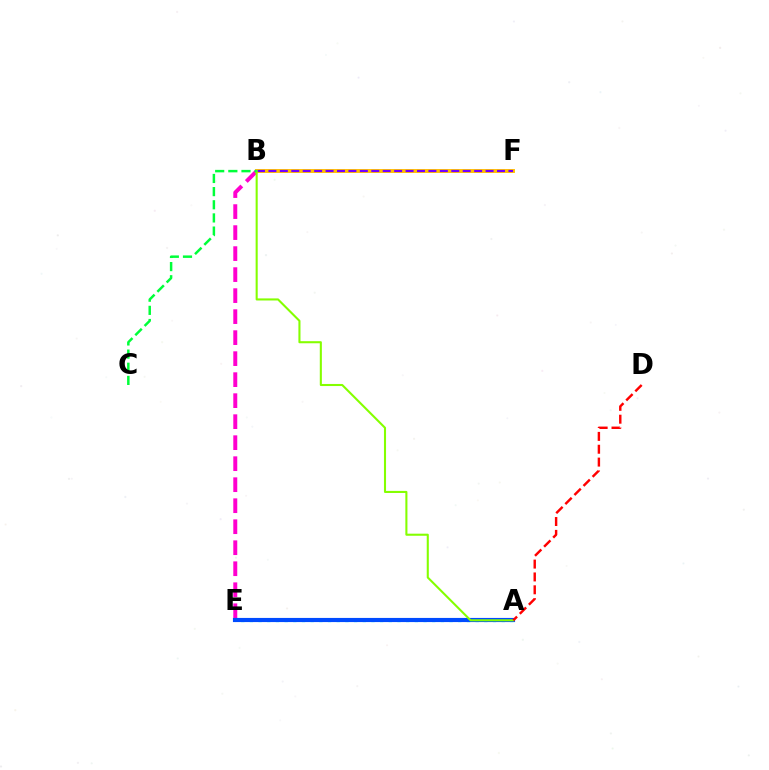{('B', 'E'): [{'color': '#ff00cf', 'line_style': 'dashed', 'thickness': 2.85}], ('B', 'F'): [{'color': '#ffbd00', 'line_style': 'solid', 'thickness': 2.81}, {'color': '#7200ff', 'line_style': 'dashed', 'thickness': 1.55}], ('A', 'E'): [{'color': '#00fff6', 'line_style': 'dotted', 'thickness': 2.36}, {'color': '#004bff', 'line_style': 'solid', 'thickness': 2.98}], ('A', 'B'): [{'color': '#84ff00', 'line_style': 'solid', 'thickness': 1.5}], ('A', 'D'): [{'color': '#ff0000', 'line_style': 'dashed', 'thickness': 1.75}], ('B', 'C'): [{'color': '#00ff39', 'line_style': 'dashed', 'thickness': 1.79}]}